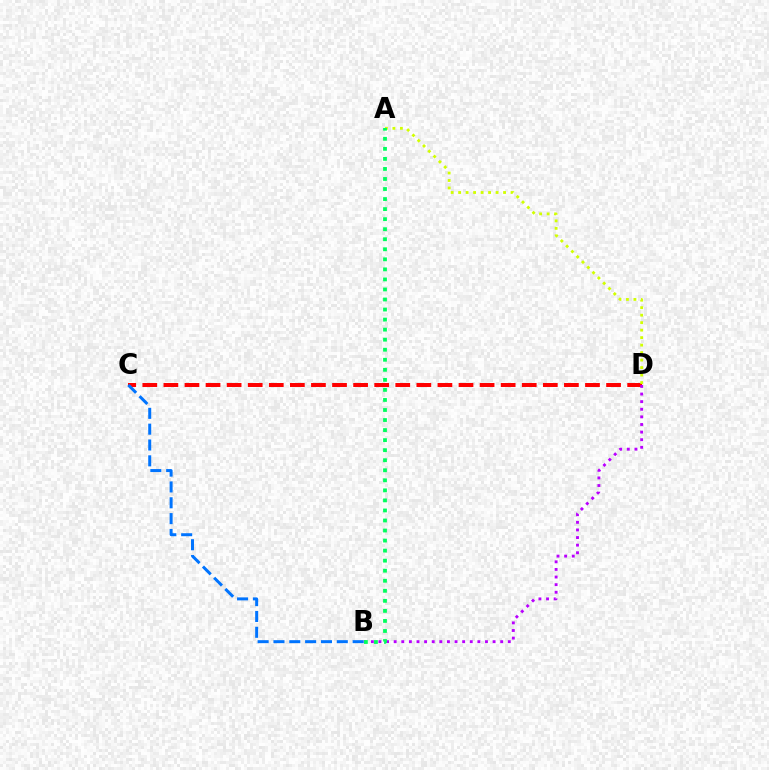{('C', 'D'): [{'color': '#ff0000', 'line_style': 'dashed', 'thickness': 2.86}], ('B', 'D'): [{'color': '#b900ff', 'line_style': 'dotted', 'thickness': 2.07}], ('A', 'D'): [{'color': '#d1ff00', 'line_style': 'dotted', 'thickness': 2.03}], ('A', 'B'): [{'color': '#00ff5c', 'line_style': 'dotted', 'thickness': 2.73}], ('B', 'C'): [{'color': '#0074ff', 'line_style': 'dashed', 'thickness': 2.15}]}